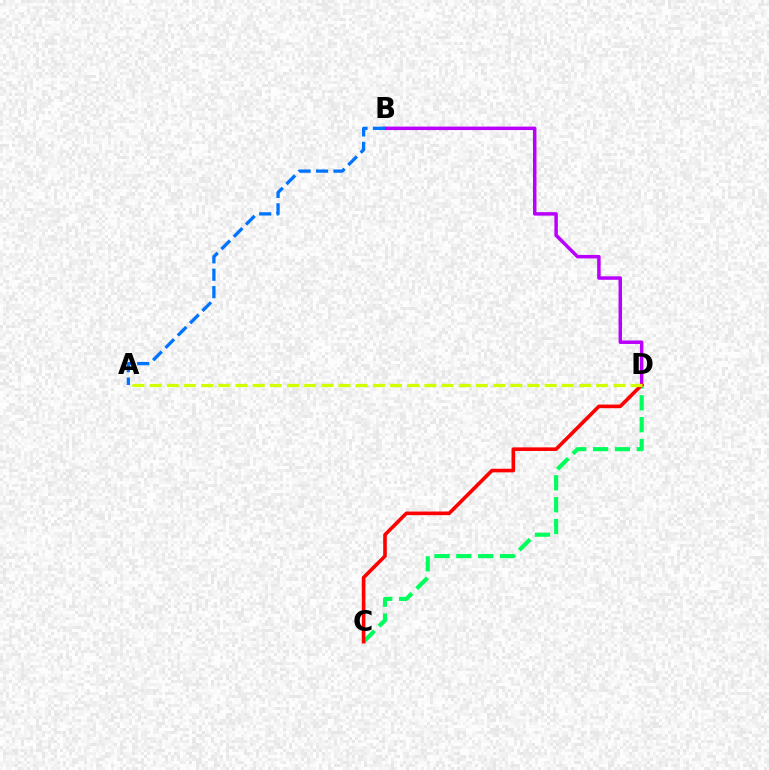{('B', 'D'): [{'color': '#b900ff', 'line_style': 'solid', 'thickness': 2.5}], ('C', 'D'): [{'color': '#00ff5c', 'line_style': 'dashed', 'thickness': 2.97}, {'color': '#ff0000', 'line_style': 'solid', 'thickness': 2.6}], ('A', 'B'): [{'color': '#0074ff', 'line_style': 'dashed', 'thickness': 2.37}], ('A', 'D'): [{'color': '#d1ff00', 'line_style': 'dashed', 'thickness': 2.33}]}